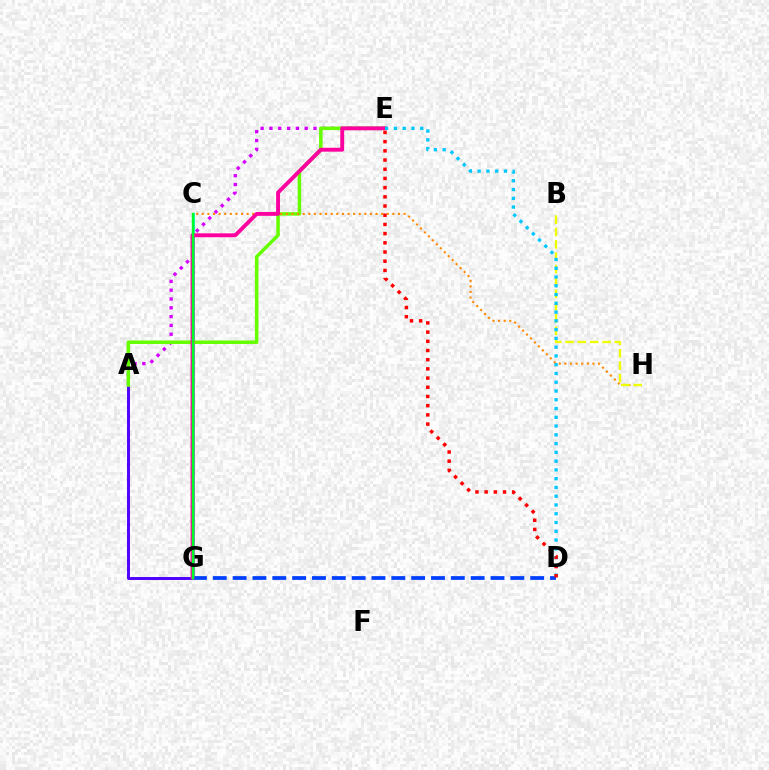{('A', 'G'): [{'color': '#4f00ff', 'line_style': 'solid', 'thickness': 2.13}], ('A', 'E'): [{'color': '#d600ff', 'line_style': 'dotted', 'thickness': 2.39}, {'color': '#66ff00', 'line_style': 'solid', 'thickness': 2.53}], ('C', 'G'): [{'color': '#00ffaf', 'line_style': 'solid', 'thickness': 2.07}, {'color': '#00ff27', 'line_style': 'solid', 'thickness': 1.75}], ('C', 'H'): [{'color': '#ff8800', 'line_style': 'dotted', 'thickness': 1.52}], ('D', 'G'): [{'color': '#003fff', 'line_style': 'dashed', 'thickness': 2.7}], ('E', 'G'): [{'color': '#ff00a0', 'line_style': 'solid', 'thickness': 2.8}], ('B', 'H'): [{'color': '#eeff00', 'line_style': 'dashed', 'thickness': 1.68}], ('D', 'E'): [{'color': '#00c7ff', 'line_style': 'dotted', 'thickness': 2.38}, {'color': '#ff0000', 'line_style': 'dotted', 'thickness': 2.5}]}